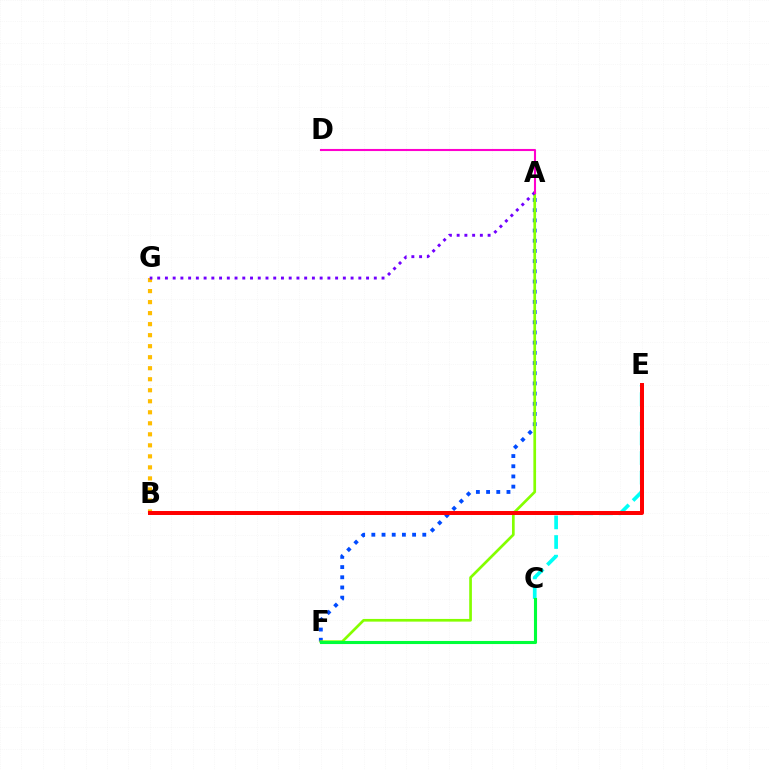{('A', 'F'): [{'color': '#004bff', 'line_style': 'dotted', 'thickness': 2.77}, {'color': '#84ff00', 'line_style': 'solid', 'thickness': 1.94}], ('B', 'G'): [{'color': '#ffbd00', 'line_style': 'dotted', 'thickness': 2.99}], ('A', 'G'): [{'color': '#7200ff', 'line_style': 'dotted', 'thickness': 2.1}], ('C', 'E'): [{'color': '#00fff6', 'line_style': 'dashed', 'thickness': 2.67}], ('B', 'E'): [{'color': '#ff0000', 'line_style': 'solid', 'thickness': 2.86}], ('A', 'D'): [{'color': '#ff00cf', 'line_style': 'solid', 'thickness': 1.51}], ('C', 'F'): [{'color': '#00ff39', 'line_style': 'solid', 'thickness': 2.23}]}